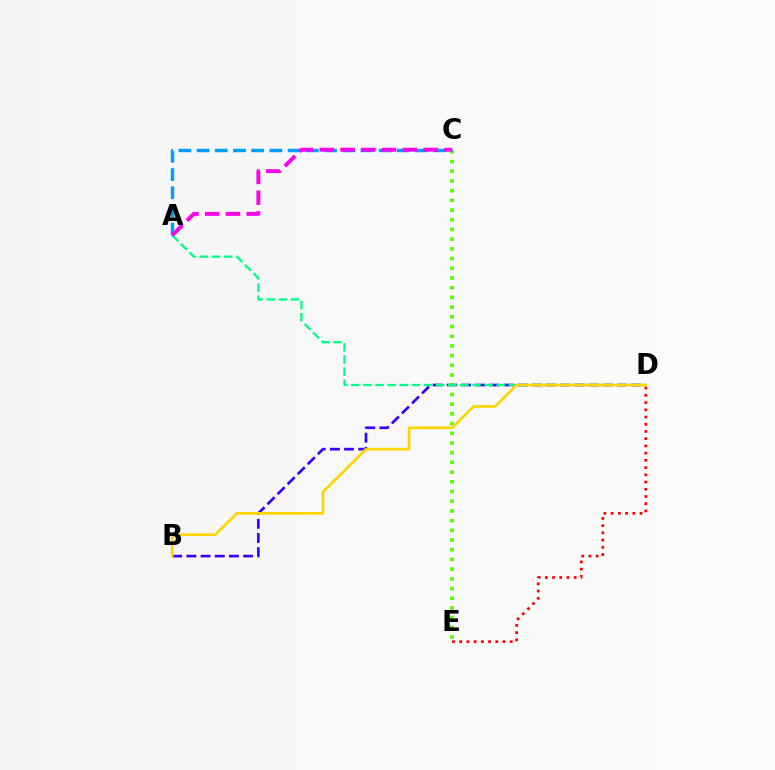{('B', 'D'): [{'color': '#3700ff', 'line_style': 'dashed', 'thickness': 1.93}, {'color': '#ffd500', 'line_style': 'solid', 'thickness': 1.95}], ('C', 'E'): [{'color': '#4fff00', 'line_style': 'dotted', 'thickness': 2.64}], ('A', 'D'): [{'color': '#00ff86', 'line_style': 'dashed', 'thickness': 1.65}], ('D', 'E'): [{'color': '#ff0000', 'line_style': 'dotted', 'thickness': 1.96}], ('A', 'C'): [{'color': '#009eff', 'line_style': 'dashed', 'thickness': 2.47}, {'color': '#ff00ed', 'line_style': 'dashed', 'thickness': 2.82}]}